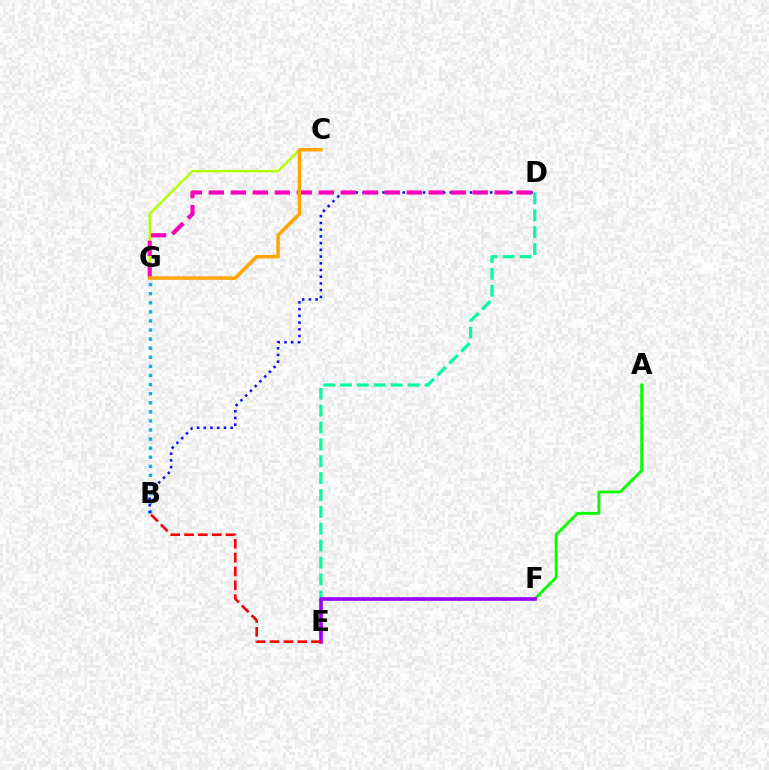{('D', 'E'): [{'color': '#00ff9d', 'line_style': 'dashed', 'thickness': 2.29}], ('B', 'G'): [{'color': '#00b5ff', 'line_style': 'dotted', 'thickness': 2.47}], ('A', 'F'): [{'color': '#08ff00', 'line_style': 'solid', 'thickness': 2.06}], ('C', 'G'): [{'color': '#b3ff00', 'line_style': 'solid', 'thickness': 1.77}, {'color': '#ffa500', 'line_style': 'solid', 'thickness': 2.52}], ('E', 'F'): [{'color': '#9b00ff', 'line_style': 'solid', 'thickness': 2.63}], ('B', 'D'): [{'color': '#0010ff', 'line_style': 'dotted', 'thickness': 1.83}], ('B', 'E'): [{'color': '#ff0000', 'line_style': 'dashed', 'thickness': 1.88}], ('D', 'G'): [{'color': '#ff00bd', 'line_style': 'dashed', 'thickness': 2.99}]}